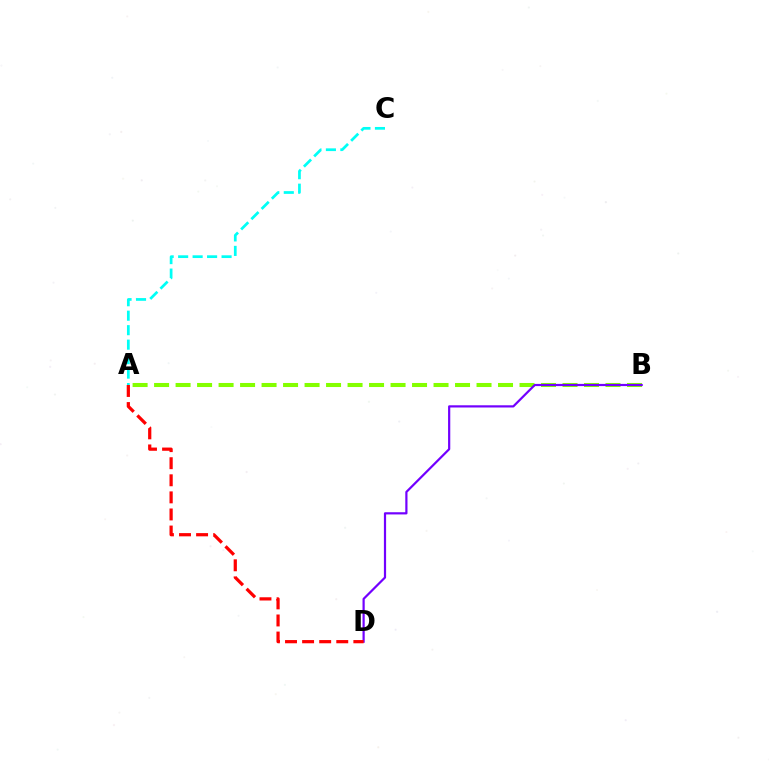{('A', 'B'): [{'color': '#84ff00', 'line_style': 'dashed', 'thickness': 2.92}], ('A', 'C'): [{'color': '#00fff6', 'line_style': 'dashed', 'thickness': 1.97}], ('B', 'D'): [{'color': '#7200ff', 'line_style': 'solid', 'thickness': 1.59}], ('A', 'D'): [{'color': '#ff0000', 'line_style': 'dashed', 'thickness': 2.32}]}